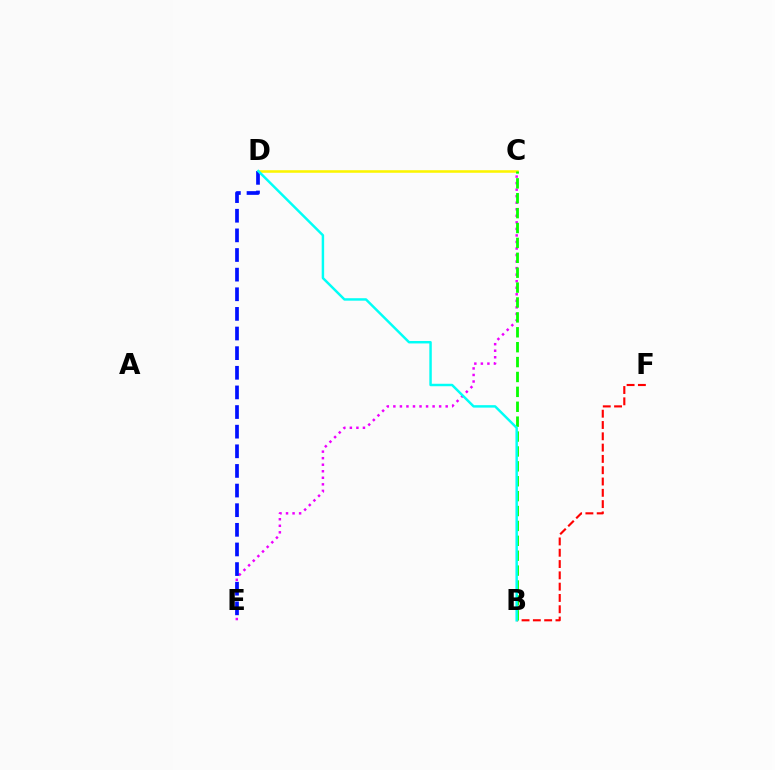{('C', 'E'): [{'color': '#ee00ff', 'line_style': 'dotted', 'thickness': 1.78}], ('B', 'F'): [{'color': '#ff0000', 'line_style': 'dashed', 'thickness': 1.54}], ('C', 'D'): [{'color': '#fcf500', 'line_style': 'solid', 'thickness': 1.84}], ('D', 'E'): [{'color': '#0010ff', 'line_style': 'dashed', 'thickness': 2.67}], ('B', 'C'): [{'color': '#08ff00', 'line_style': 'dashed', 'thickness': 2.02}], ('B', 'D'): [{'color': '#00fff6', 'line_style': 'solid', 'thickness': 1.77}]}